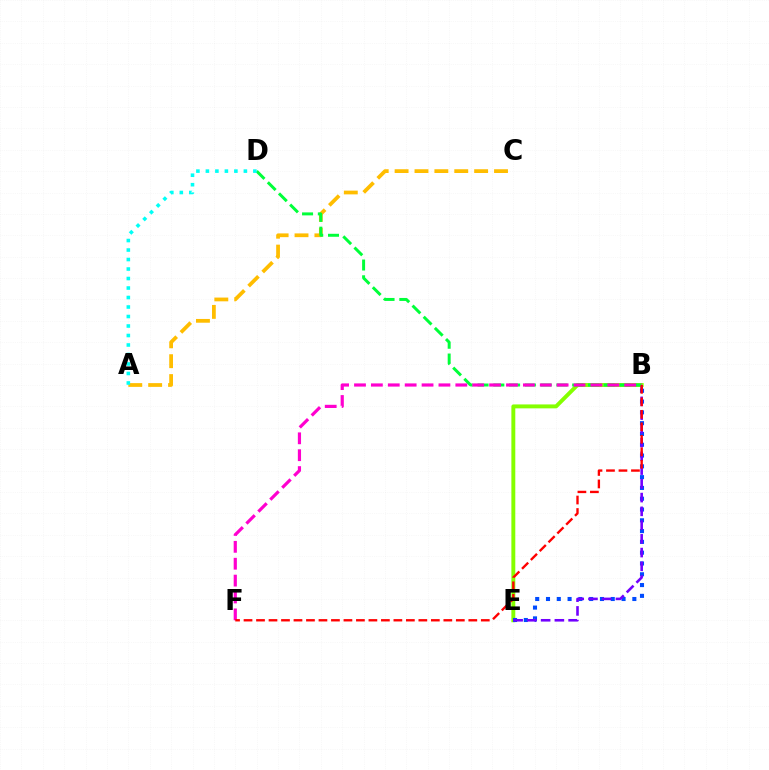{('B', 'E'): [{'color': '#84ff00', 'line_style': 'solid', 'thickness': 2.82}, {'color': '#004bff', 'line_style': 'dotted', 'thickness': 2.93}, {'color': '#7200ff', 'line_style': 'dashed', 'thickness': 1.87}], ('A', 'C'): [{'color': '#ffbd00', 'line_style': 'dashed', 'thickness': 2.7}], ('B', 'D'): [{'color': '#00ff39', 'line_style': 'dashed', 'thickness': 2.14}], ('B', 'F'): [{'color': '#ff00cf', 'line_style': 'dashed', 'thickness': 2.29}, {'color': '#ff0000', 'line_style': 'dashed', 'thickness': 1.7}], ('A', 'D'): [{'color': '#00fff6', 'line_style': 'dotted', 'thickness': 2.58}]}